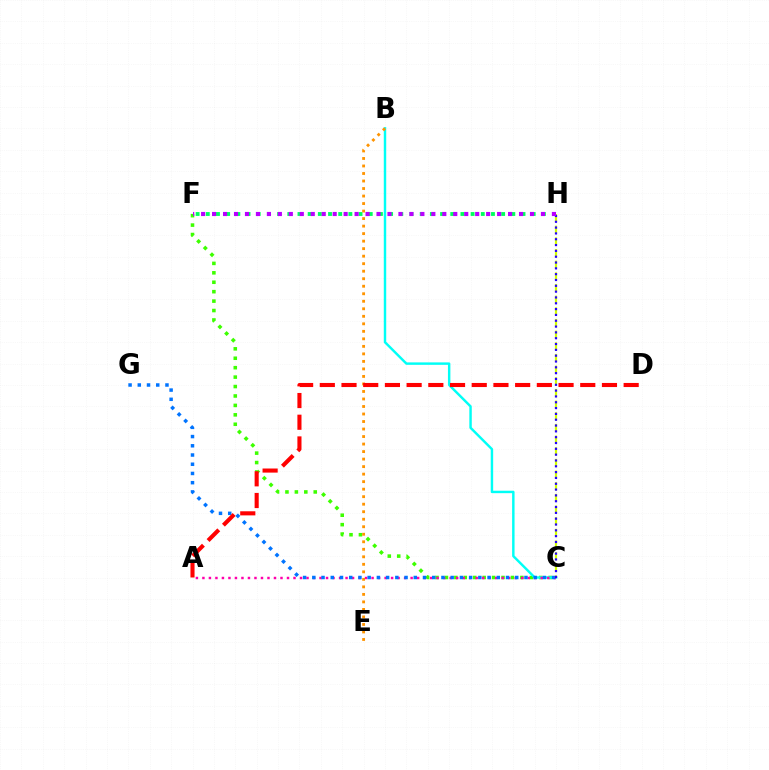{('C', 'F'): [{'color': '#3dff00', 'line_style': 'dotted', 'thickness': 2.56}], ('B', 'C'): [{'color': '#00fff6', 'line_style': 'solid', 'thickness': 1.76}], ('F', 'H'): [{'color': '#00ff5c', 'line_style': 'dotted', 'thickness': 2.77}, {'color': '#b900ff', 'line_style': 'dotted', 'thickness': 2.98}], ('B', 'E'): [{'color': '#ff9400', 'line_style': 'dotted', 'thickness': 2.04}], ('A', 'C'): [{'color': '#ff00ac', 'line_style': 'dotted', 'thickness': 1.77}], ('C', 'G'): [{'color': '#0074ff', 'line_style': 'dotted', 'thickness': 2.51}], ('C', 'H'): [{'color': '#d1ff00', 'line_style': 'dashed', 'thickness': 1.58}, {'color': '#2500ff', 'line_style': 'dotted', 'thickness': 1.58}], ('A', 'D'): [{'color': '#ff0000', 'line_style': 'dashed', 'thickness': 2.95}]}